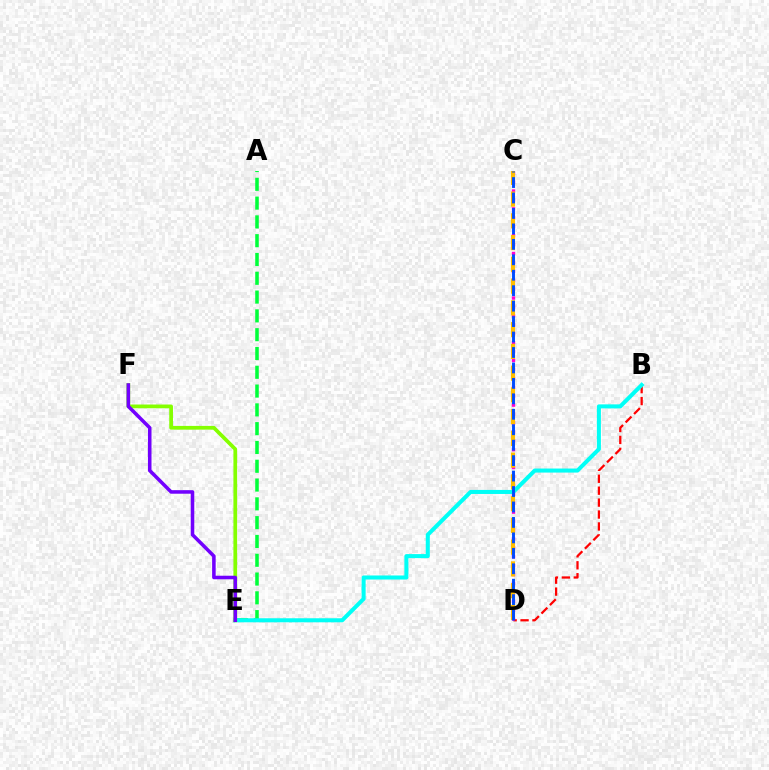{('B', 'D'): [{'color': '#ff0000', 'line_style': 'dashed', 'thickness': 1.62}], ('C', 'D'): [{'color': '#ff00cf', 'line_style': 'dotted', 'thickness': 2.42}, {'color': '#ffbd00', 'line_style': 'dashed', 'thickness': 2.96}, {'color': '#004bff', 'line_style': 'dashed', 'thickness': 2.1}], ('A', 'E'): [{'color': '#00ff39', 'line_style': 'dashed', 'thickness': 2.55}], ('B', 'E'): [{'color': '#00fff6', 'line_style': 'solid', 'thickness': 2.91}], ('E', 'F'): [{'color': '#84ff00', 'line_style': 'solid', 'thickness': 2.69}, {'color': '#7200ff', 'line_style': 'solid', 'thickness': 2.55}]}